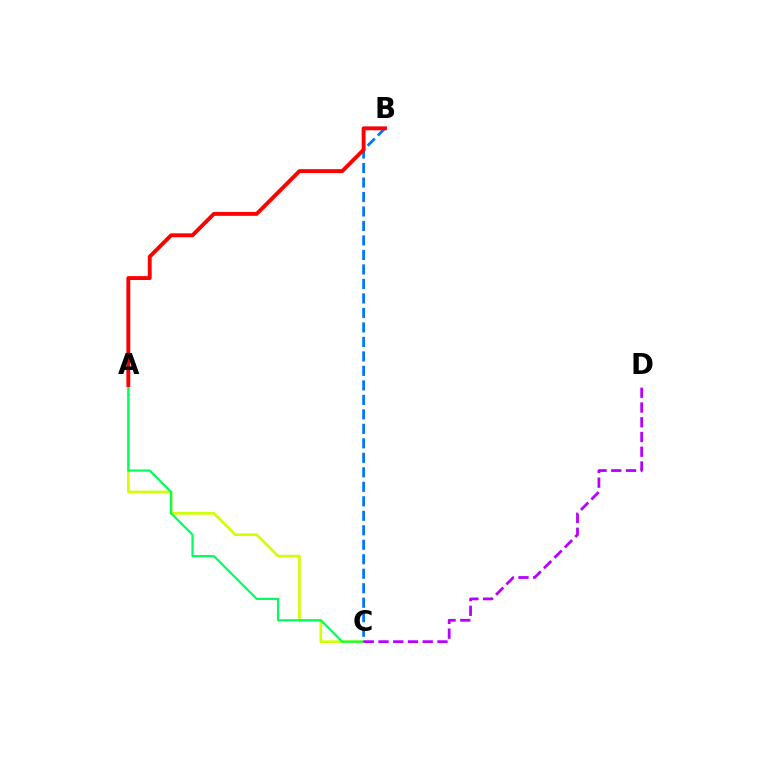{('A', 'C'): [{'color': '#d1ff00', 'line_style': 'solid', 'thickness': 1.89}, {'color': '#00ff5c', 'line_style': 'solid', 'thickness': 1.56}], ('B', 'C'): [{'color': '#0074ff', 'line_style': 'dashed', 'thickness': 1.97}], ('C', 'D'): [{'color': '#b900ff', 'line_style': 'dashed', 'thickness': 2.0}], ('A', 'B'): [{'color': '#ff0000', 'line_style': 'solid', 'thickness': 2.8}]}